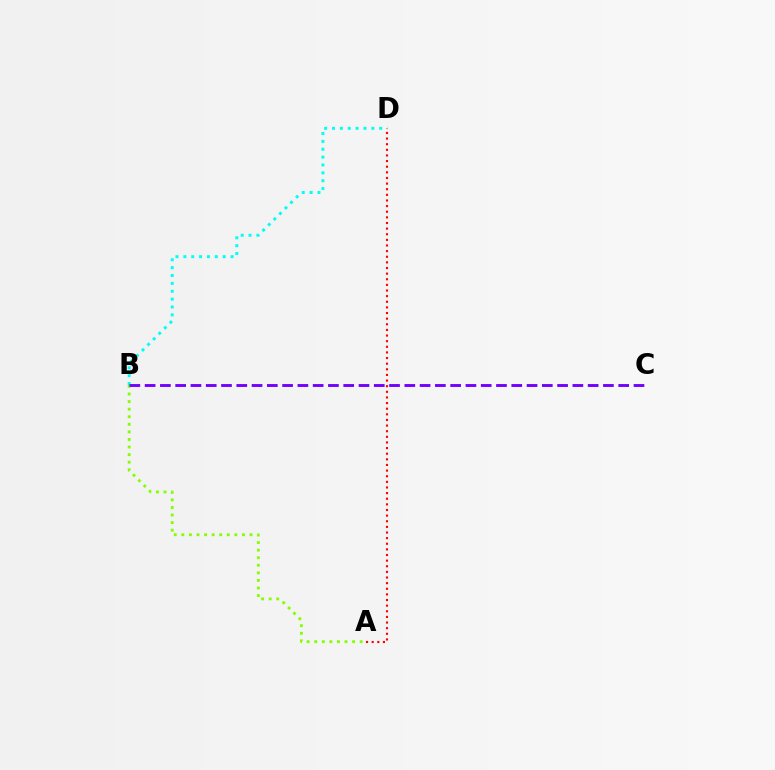{('A', 'D'): [{'color': '#ff0000', 'line_style': 'dotted', 'thickness': 1.53}], ('A', 'B'): [{'color': '#84ff00', 'line_style': 'dotted', 'thickness': 2.06}], ('B', 'D'): [{'color': '#00fff6', 'line_style': 'dotted', 'thickness': 2.14}], ('B', 'C'): [{'color': '#7200ff', 'line_style': 'dashed', 'thickness': 2.08}]}